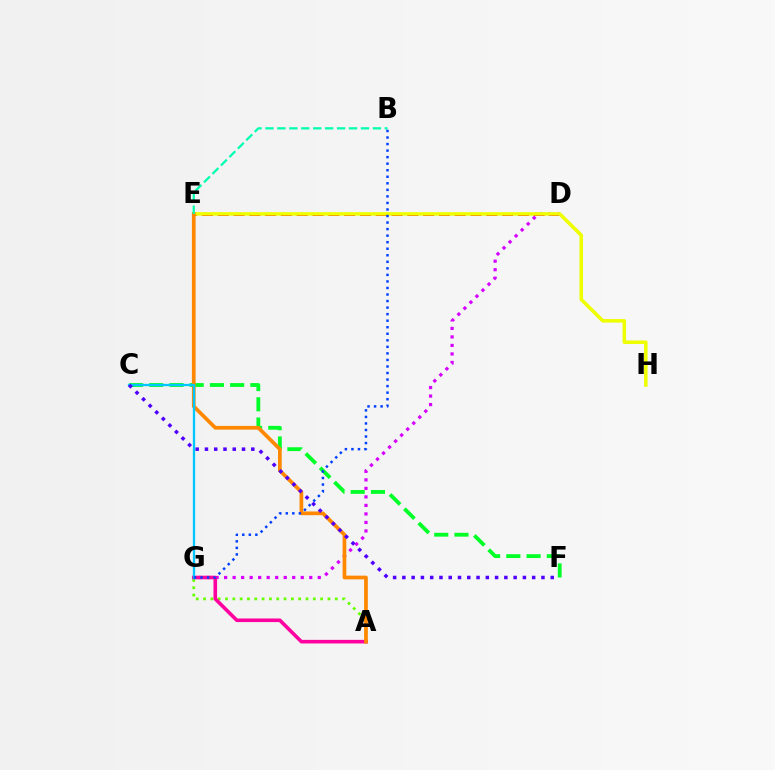{('D', 'E'): [{'color': '#ff0000', 'line_style': 'dashed', 'thickness': 2.15}], ('D', 'G'): [{'color': '#d600ff', 'line_style': 'dotted', 'thickness': 2.31}], ('E', 'H'): [{'color': '#eeff00', 'line_style': 'solid', 'thickness': 2.54}], ('A', 'G'): [{'color': '#66ff00', 'line_style': 'dotted', 'thickness': 1.99}, {'color': '#ff00a0', 'line_style': 'solid', 'thickness': 2.59}], ('C', 'F'): [{'color': '#00ff27', 'line_style': 'dashed', 'thickness': 2.75}, {'color': '#4f00ff', 'line_style': 'dotted', 'thickness': 2.52}], ('A', 'E'): [{'color': '#ff8800', 'line_style': 'solid', 'thickness': 2.67}], ('C', 'G'): [{'color': '#00c7ff', 'line_style': 'solid', 'thickness': 1.67}], ('B', 'E'): [{'color': '#00ffaf', 'line_style': 'dashed', 'thickness': 1.62}], ('B', 'G'): [{'color': '#003fff', 'line_style': 'dotted', 'thickness': 1.78}]}